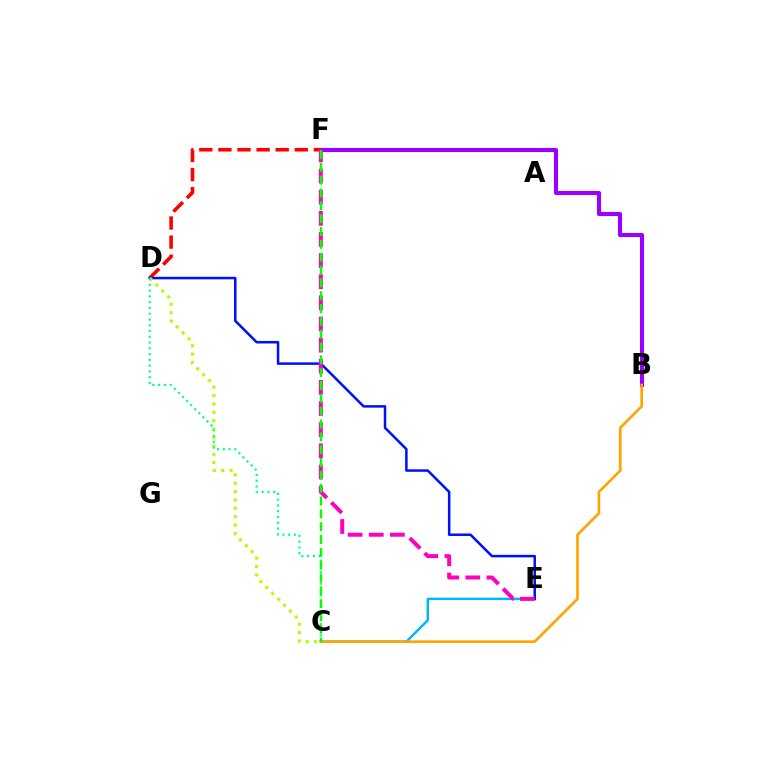{('B', 'F'): [{'color': '#9b00ff', 'line_style': 'solid', 'thickness': 2.95}], ('C', 'E'): [{'color': '#00b5ff', 'line_style': 'solid', 'thickness': 1.77}], ('B', 'C'): [{'color': '#ffa500', 'line_style': 'solid', 'thickness': 1.93}], ('D', 'F'): [{'color': '#ff0000', 'line_style': 'dashed', 'thickness': 2.59}], ('D', 'E'): [{'color': '#0010ff', 'line_style': 'solid', 'thickness': 1.81}], ('E', 'F'): [{'color': '#ff00bd', 'line_style': 'dashed', 'thickness': 2.87}], ('C', 'D'): [{'color': '#b3ff00', 'line_style': 'dotted', 'thickness': 2.28}, {'color': '#00ff9d', 'line_style': 'dotted', 'thickness': 1.57}], ('C', 'F'): [{'color': '#08ff00', 'line_style': 'dashed', 'thickness': 1.74}]}